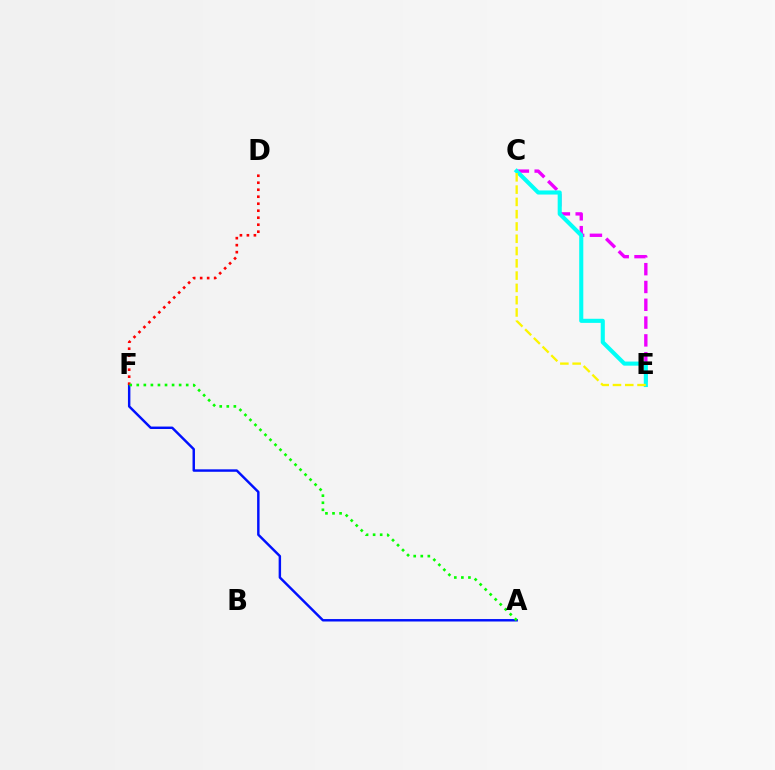{('A', 'F'): [{'color': '#0010ff', 'line_style': 'solid', 'thickness': 1.76}, {'color': '#08ff00', 'line_style': 'dotted', 'thickness': 1.92}], ('C', 'E'): [{'color': '#ee00ff', 'line_style': 'dashed', 'thickness': 2.42}, {'color': '#00fff6', 'line_style': 'solid', 'thickness': 2.95}, {'color': '#fcf500', 'line_style': 'dashed', 'thickness': 1.67}], ('D', 'F'): [{'color': '#ff0000', 'line_style': 'dotted', 'thickness': 1.9}]}